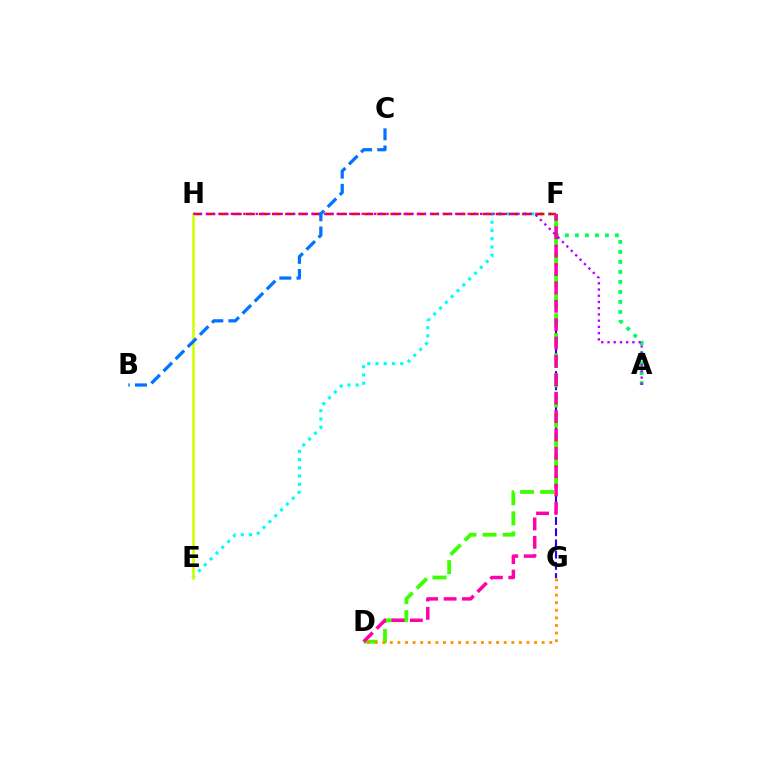{('A', 'F'): [{'color': '#00ff5c', 'line_style': 'dotted', 'thickness': 2.72}], ('E', 'F'): [{'color': '#00fff6', 'line_style': 'dotted', 'thickness': 2.24}], ('F', 'H'): [{'color': '#ff0000', 'line_style': 'dashed', 'thickness': 1.79}], ('F', 'G'): [{'color': '#2500ff', 'line_style': 'dashed', 'thickness': 1.52}], ('D', 'F'): [{'color': '#3dff00', 'line_style': 'dashed', 'thickness': 2.73}, {'color': '#ff00ac', 'line_style': 'dashed', 'thickness': 2.5}], ('E', 'H'): [{'color': '#d1ff00', 'line_style': 'solid', 'thickness': 1.89}], ('D', 'G'): [{'color': '#ff9400', 'line_style': 'dotted', 'thickness': 2.06}], ('A', 'H'): [{'color': '#b900ff', 'line_style': 'dotted', 'thickness': 1.69}], ('B', 'C'): [{'color': '#0074ff', 'line_style': 'dashed', 'thickness': 2.33}]}